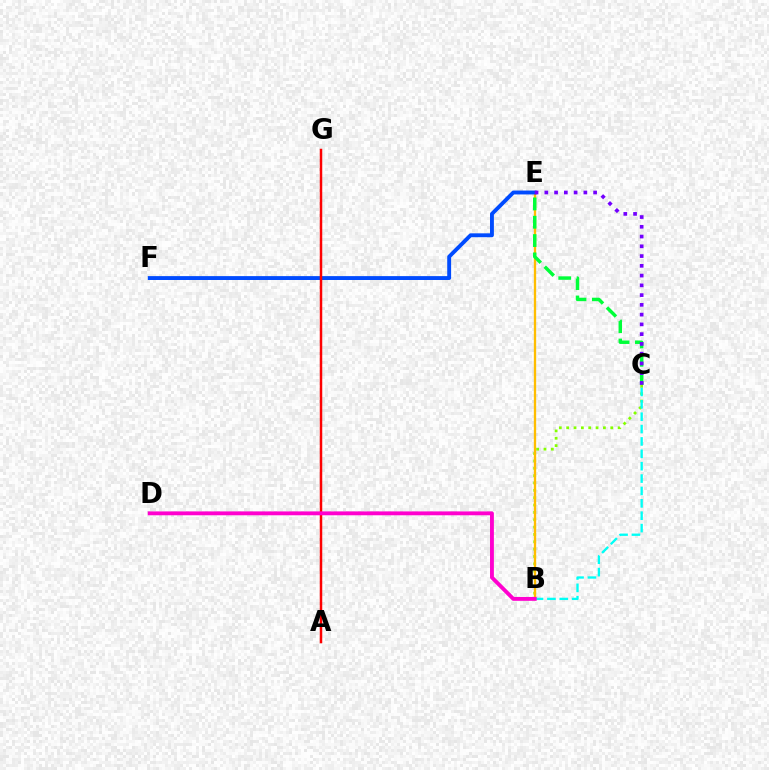{('B', 'C'): [{'color': '#84ff00', 'line_style': 'dotted', 'thickness': 2.0}, {'color': '#00fff6', 'line_style': 'dashed', 'thickness': 1.68}], ('B', 'E'): [{'color': '#ffbd00', 'line_style': 'solid', 'thickness': 1.67}], ('C', 'E'): [{'color': '#00ff39', 'line_style': 'dashed', 'thickness': 2.49}, {'color': '#7200ff', 'line_style': 'dotted', 'thickness': 2.65}], ('E', 'F'): [{'color': '#004bff', 'line_style': 'solid', 'thickness': 2.8}], ('A', 'G'): [{'color': '#ff0000', 'line_style': 'solid', 'thickness': 1.79}], ('B', 'D'): [{'color': '#ff00cf', 'line_style': 'solid', 'thickness': 2.78}]}